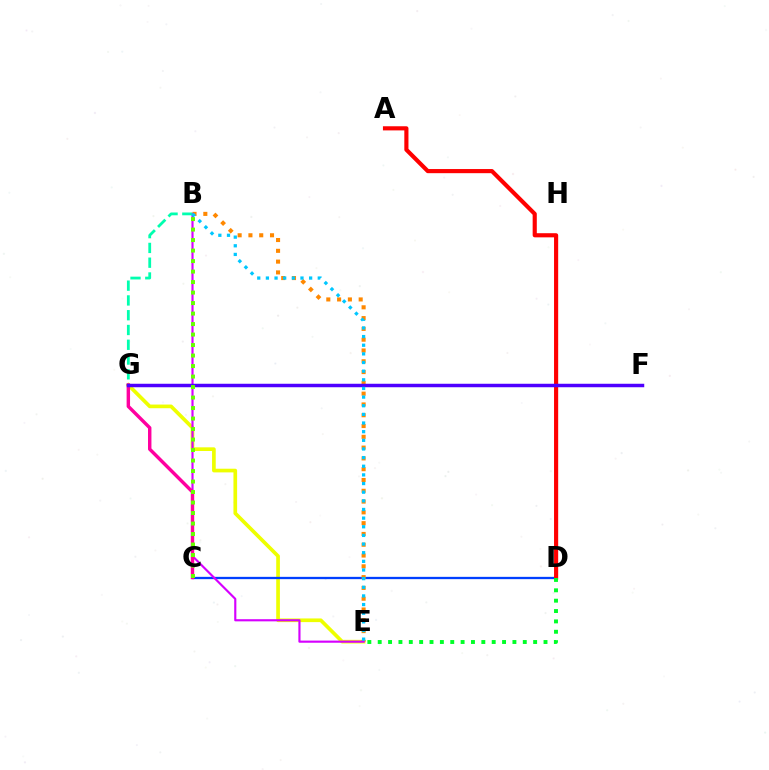{('E', 'G'): [{'color': '#eeff00', 'line_style': 'solid', 'thickness': 2.65}], ('C', 'D'): [{'color': '#003fff', 'line_style': 'solid', 'thickness': 1.65}], ('B', 'E'): [{'color': '#ff8800', 'line_style': 'dotted', 'thickness': 2.93}, {'color': '#d600ff', 'line_style': 'solid', 'thickness': 1.55}, {'color': '#00c7ff', 'line_style': 'dotted', 'thickness': 2.35}], ('A', 'D'): [{'color': '#ff0000', 'line_style': 'solid', 'thickness': 2.98}], ('B', 'G'): [{'color': '#00ffaf', 'line_style': 'dashed', 'thickness': 2.01}], ('C', 'G'): [{'color': '#ff00a0', 'line_style': 'solid', 'thickness': 2.47}], ('F', 'G'): [{'color': '#4f00ff', 'line_style': 'solid', 'thickness': 2.5}], ('B', 'C'): [{'color': '#66ff00', 'line_style': 'dotted', 'thickness': 2.85}], ('D', 'E'): [{'color': '#00ff27', 'line_style': 'dotted', 'thickness': 2.82}]}